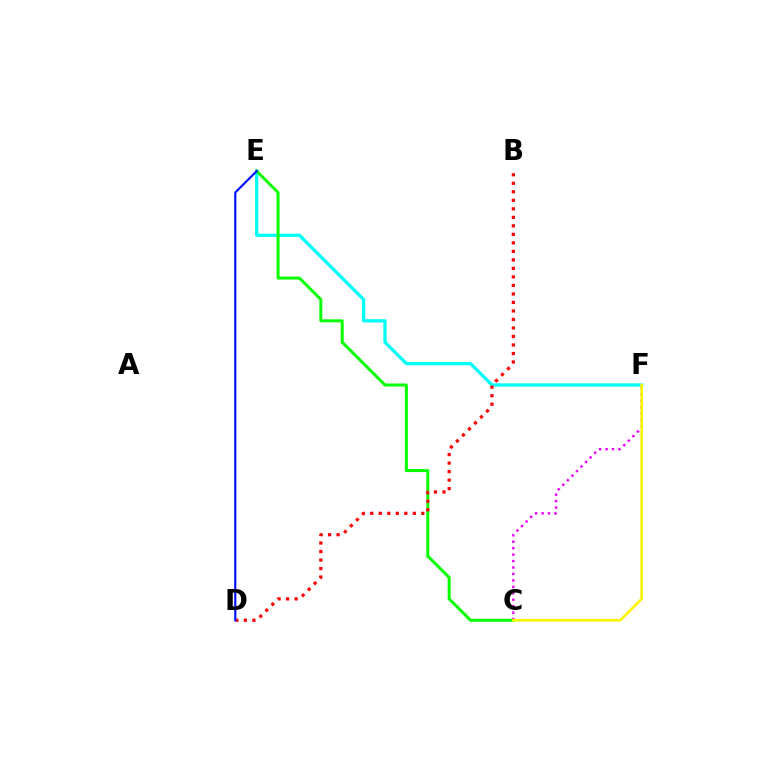{('E', 'F'): [{'color': '#00fff6', 'line_style': 'solid', 'thickness': 2.36}], ('C', 'E'): [{'color': '#08ff00', 'line_style': 'solid', 'thickness': 2.16}], ('B', 'D'): [{'color': '#ff0000', 'line_style': 'dotted', 'thickness': 2.31}], ('C', 'F'): [{'color': '#ee00ff', 'line_style': 'dotted', 'thickness': 1.75}, {'color': '#fcf500', 'line_style': 'solid', 'thickness': 1.89}], ('D', 'E'): [{'color': '#0010ff', 'line_style': 'solid', 'thickness': 1.56}]}